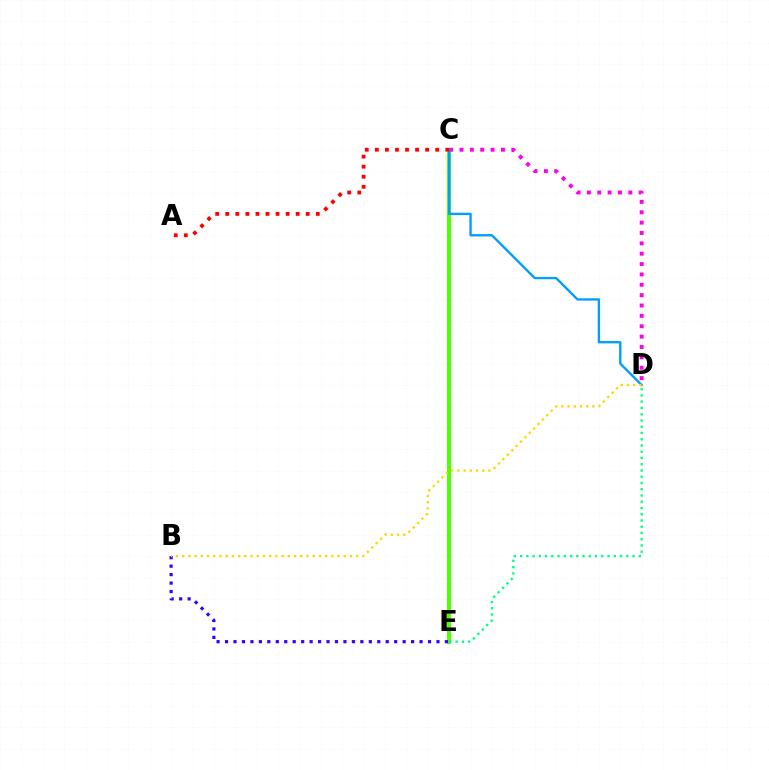{('C', 'E'): [{'color': '#4fff00', 'line_style': 'solid', 'thickness': 2.85}], ('C', 'D'): [{'color': '#ff00ed', 'line_style': 'dotted', 'thickness': 2.82}, {'color': '#009eff', 'line_style': 'solid', 'thickness': 1.69}], ('D', 'E'): [{'color': '#00ff86', 'line_style': 'dotted', 'thickness': 1.7}], ('A', 'C'): [{'color': '#ff0000', 'line_style': 'dotted', 'thickness': 2.73}], ('B', 'E'): [{'color': '#3700ff', 'line_style': 'dotted', 'thickness': 2.3}], ('B', 'D'): [{'color': '#ffd500', 'line_style': 'dotted', 'thickness': 1.69}]}